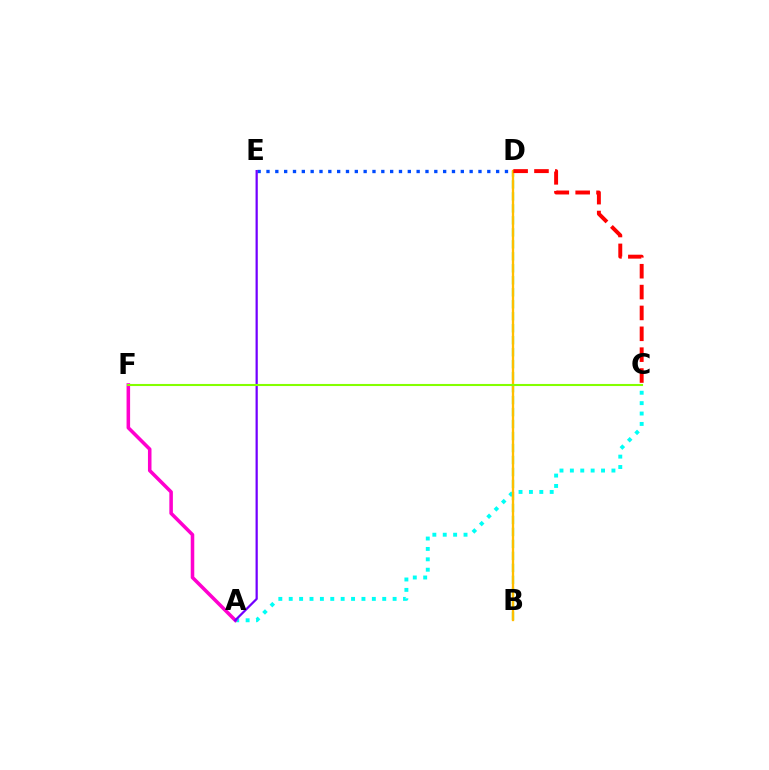{('B', 'D'): [{'color': '#00ff39', 'line_style': 'dashed', 'thickness': 1.63}, {'color': '#ffbd00', 'line_style': 'solid', 'thickness': 1.66}], ('A', 'C'): [{'color': '#00fff6', 'line_style': 'dotted', 'thickness': 2.82}], ('D', 'E'): [{'color': '#004bff', 'line_style': 'dotted', 'thickness': 2.4}], ('C', 'D'): [{'color': '#ff0000', 'line_style': 'dashed', 'thickness': 2.83}], ('A', 'F'): [{'color': '#ff00cf', 'line_style': 'solid', 'thickness': 2.55}], ('A', 'E'): [{'color': '#7200ff', 'line_style': 'solid', 'thickness': 1.61}], ('C', 'F'): [{'color': '#84ff00', 'line_style': 'solid', 'thickness': 1.5}]}